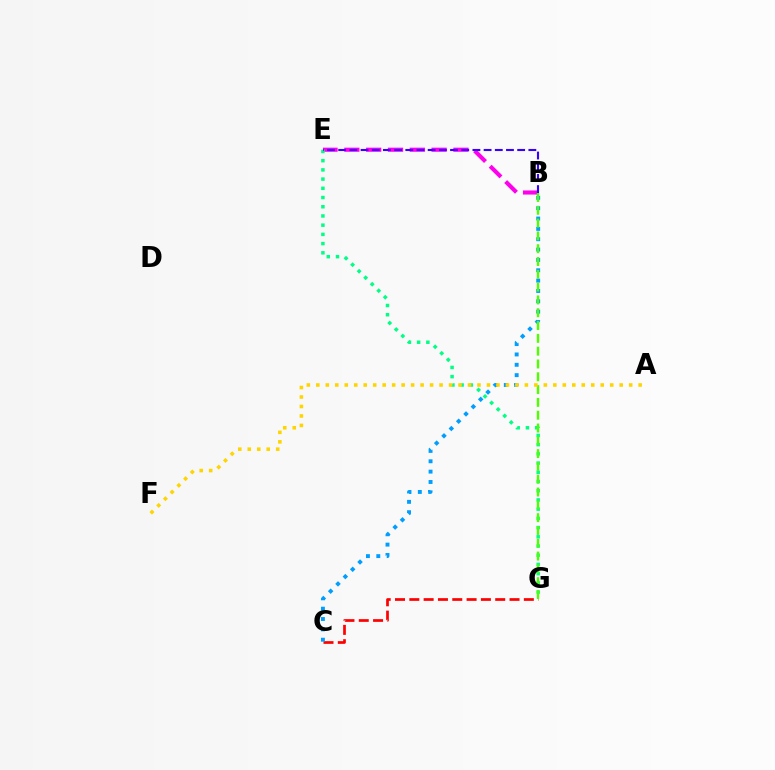{('B', 'E'): [{'color': '#ff00ed', 'line_style': 'dashed', 'thickness': 2.96}, {'color': '#3700ff', 'line_style': 'dashed', 'thickness': 1.52}], ('C', 'G'): [{'color': '#ff0000', 'line_style': 'dashed', 'thickness': 1.94}], ('E', 'G'): [{'color': '#00ff86', 'line_style': 'dotted', 'thickness': 2.5}], ('B', 'C'): [{'color': '#009eff', 'line_style': 'dotted', 'thickness': 2.81}], ('B', 'G'): [{'color': '#4fff00', 'line_style': 'dashed', 'thickness': 1.74}], ('A', 'F'): [{'color': '#ffd500', 'line_style': 'dotted', 'thickness': 2.58}]}